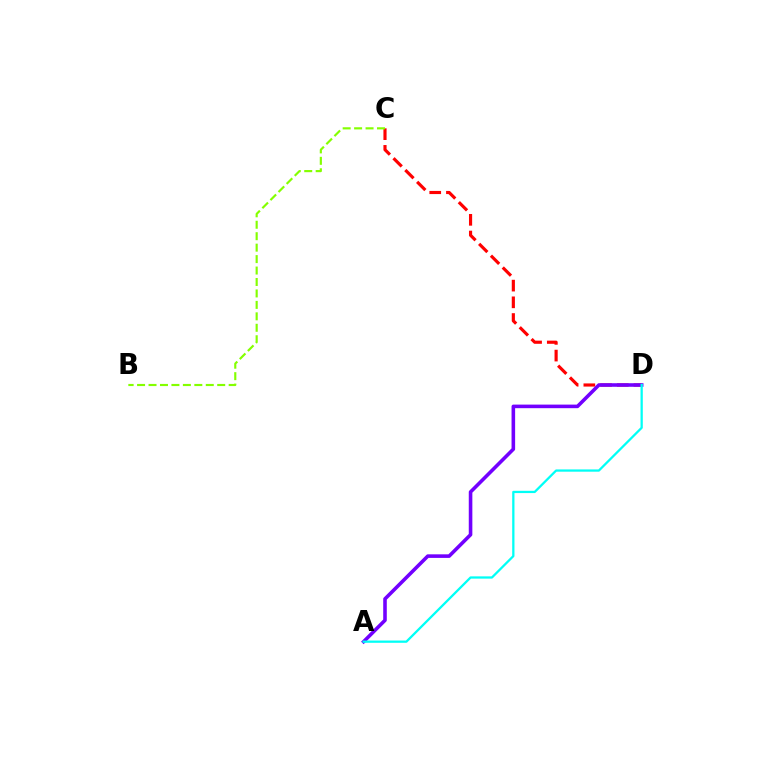{('C', 'D'): [{'color': '#ff0000', 'line_style': 'dashed', 'thickness': 2.27}], ('B', 'C'): [{'color': '#84ff00', 'line_style': 'dashed', 'thickness': 1.56}], ('A', 'D'): [{'color': '#7200ff', 'line_style': 'solid', 'thickness': 2.58}, {'color': '#00fff6', 'line_style': 'solid', 'thickness': 1.63}]}